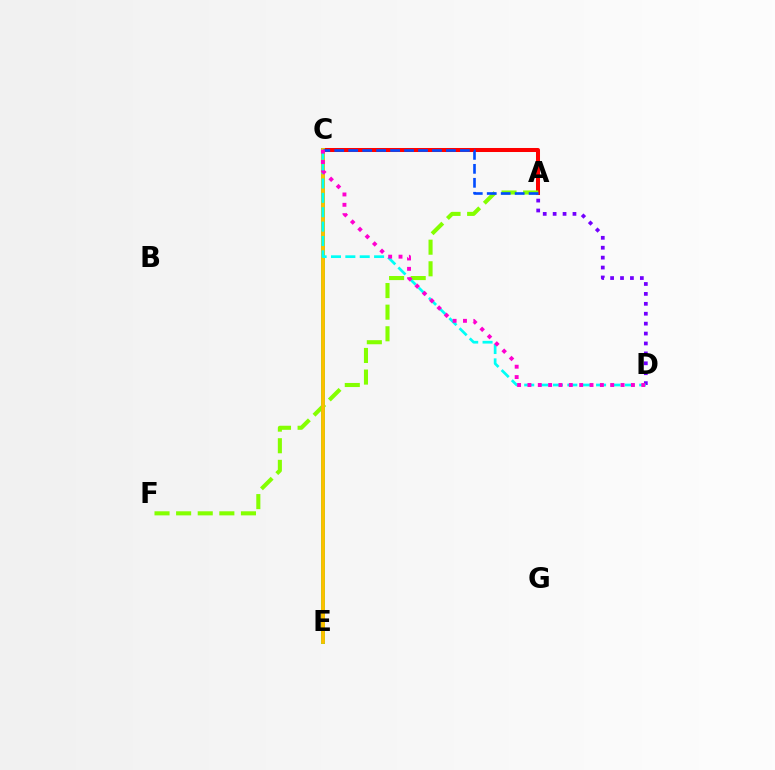{('A', 'C'): [{'color': '#ff0000', 'line_style': 'solid', 'thickness': 2.9}, {'color': '#004bff', 'line_style': 'dashed', 'thickness': 1.9}], ('A', 'F'): [{'color': '#84ff00', 'line_style': 'dashed', 'thickness': 2.94}], ('A', 'D'): [{'color': '#7200ff', 'line_style': 'dotted', 'thickness': 2.69}], ('C', 'E'): [{'color': '#00ff39', 'line_style': 'solid', 'thickness': 2.82}, {'color': '#ffbd00', 'line_style': 'solid', 'thickness': 2.7}], ('C', 'D'): [{'color': '#00fff6', 'line_style': 'dashed', 'thickness': 1.95}, {'color': '#ff00cf', 'line_style': 'dotted', 'thickness': 2.81}]}